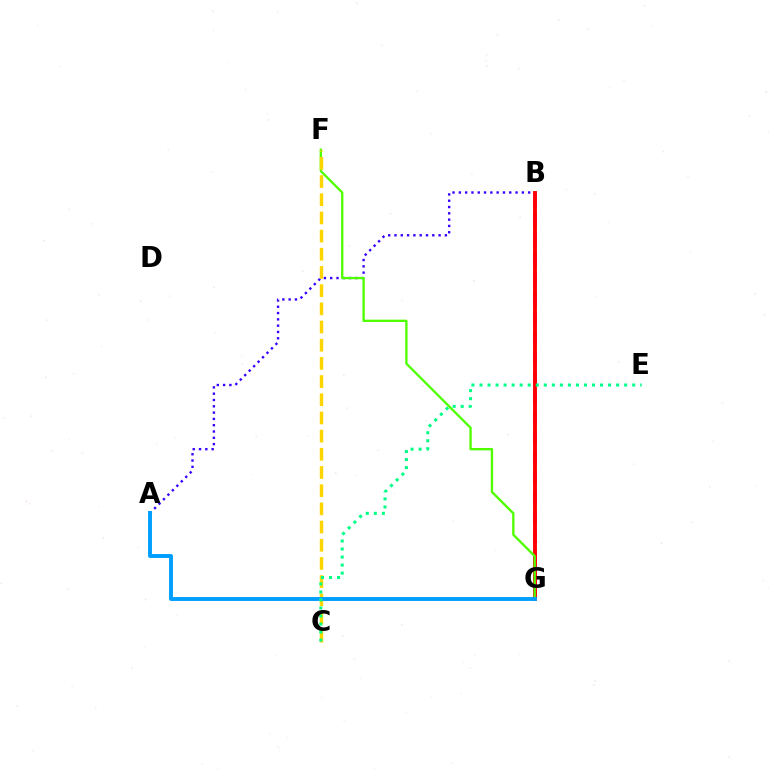{('A', 'B'): [{'color': '#3700ff', 'line_style': 'dotted', 'thickness': 1.71}], ('B', 'G'): [{'color': '#ff00ed', 'line_style': 'dashed', 'thickness': 2.7}, {'color': '#ff0000', 'line_style': 'solid', 'thickness': 2.79}], ('F', 'G'): [{'color': '#4fff00', 'line_style': 'solid', 'thickness': 1.68}], ('C', 'F'): [{'color': '#ffd500', 'line_style': 'dashed', 'thickness': 2.47}], ('A', 'G'): [{'color': '#009eff', 'line_style': 'solid', 'thickness': 2.81}], ('C', 'E'): [{'color': '#00ff86', 'line_style': 'dotted', 'thickness': 2.18}]}